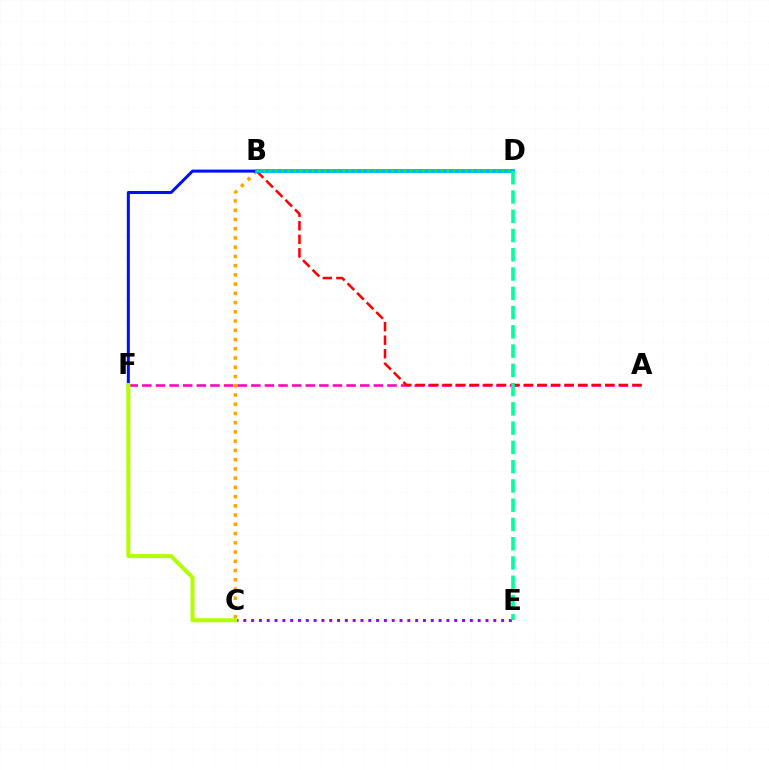{('A', 'F'): [{'color': '#ff00bd', 'line_style': 'dashed', 'thickness': 1.85}], ('B', 'C'): [{'color': '#ffa500', 'line_style': 'dotted', 'thickness': 2.51}], ('B', 'F'): [{'color': '#0010ff', 'line_style': 'solid', 'thickness': 2.18}], ('A', 'B'): [{'color': '#ff0000', 'line_style': 'dashed', 'thickness': 1.84}], ('B', 'D'): [{'color': '#00b5ff', 'line_style': 'solid', 'thickness': 2.8}, {'color': '#08ff00', 'line_style': 'dotted', 'thickness': 1.66}], ('C', 'E'): [{'color': '#9b00ff', 'line_style': 'dotted', 'thickness': 2.12}], ('D', 'E'): [{'color': '#00ff9d', 'line_style': 'dashed', 'thickness': 2.62}], ('C', 'F'): [{'color': '#b3ff00', 'line_style': 'solid', 'thickness': 2.89}]}